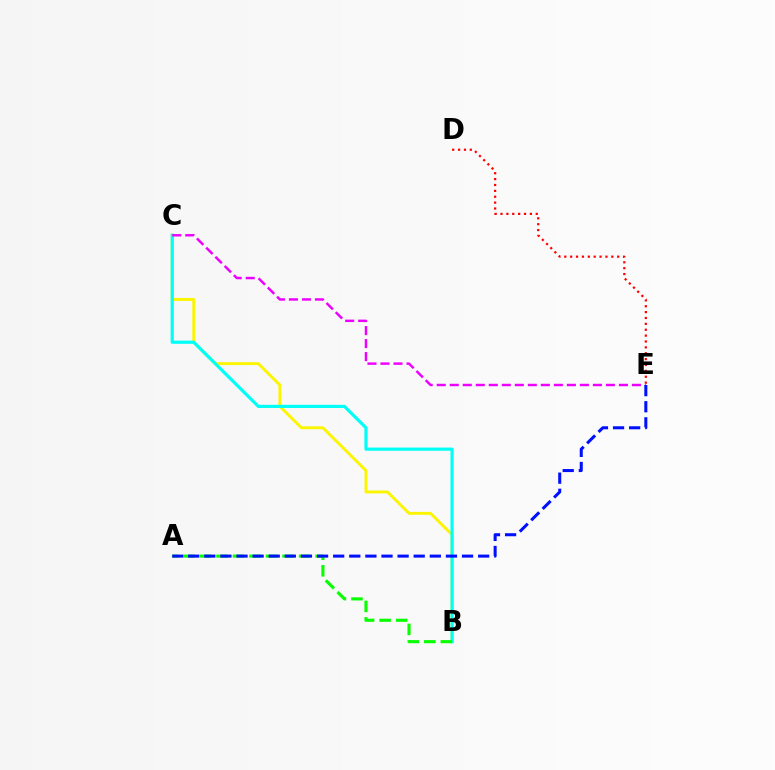{('B', 'C'): [{'color': '#fcf500', 'line_style': 'solid', 'thickness': 2.09}, {'color': '#00fff6', 'line_style': 'solid', 'thickness': 2.28}], ('C', 'E'): [{'color': '#ee00ff', 'line_style': 'dashed', 'thickness': 1.77}], ('A', 'B'): [{'color': '#08ff00', 'line_style': 'dashed', 'thickness': 2.24}], ('A', 'E'): [{'color': '#0010ff', 'line_style': 'dashed', 'thickness': 2.19}], ('D', 'E'): [{'color': '#ff0000', 'line_style': 'dotted', 'thickness': 1.6}]}